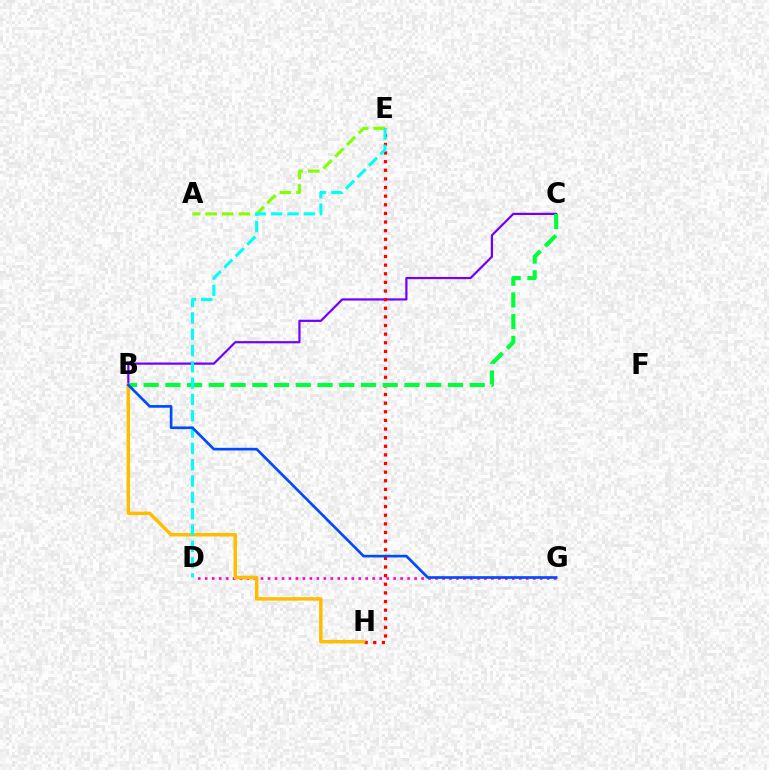{('D', 'G'): [{'color': '#ff00cf', 'line_style': 'dotted', 'thickness': 1.9}], ('A', 'E'): [{'color': '#84ff00', 'line_style': 'dashed', 'thickness': 2.26}], ('B', 'C'): [{'color': '#7200ff', 'line_style': 'solid', 'thickness': 1.59}, {'color': '#00ff39', 'line_style': 'dashed', 'thickness': 2.95}], ('E', 'H'): [{'color': '#ff0000', 'line_style': 'dotted', 'thickness': 2.34}], ('B', 'H'): [{'color': '#ffbd00', 'line_style': 'solid', 'thickness': 2.5}], ('D', 'E'): [{'color': '#00fff6', 'line_style': 'dashed', 'thickness': 2.22}], ('B', 'G'): [{'color': '#004bff', 'line_style': 'solid', 'thickness': 1.92}]}